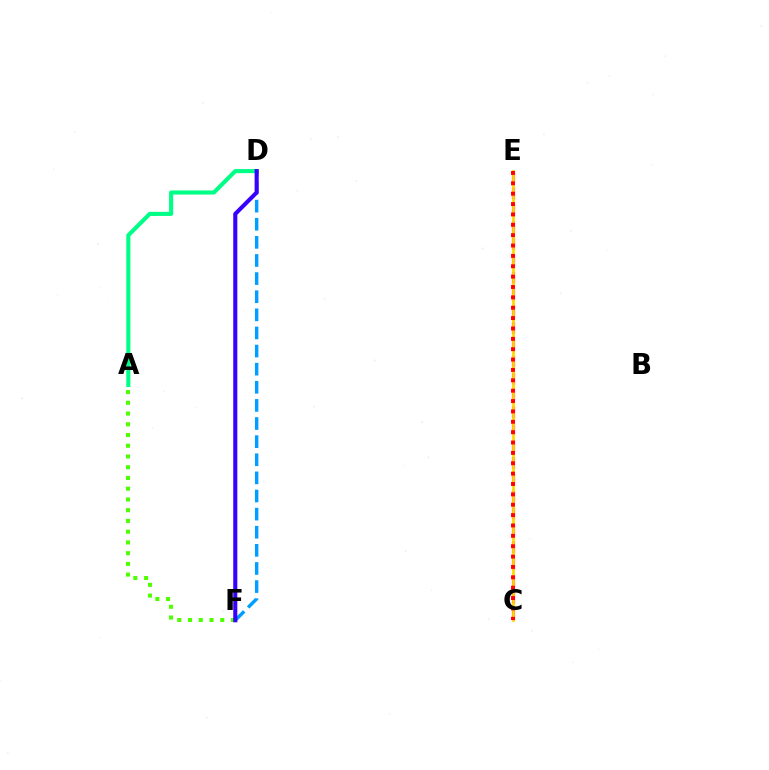{('A', 'D'): [{'color': '#00ff86', 'line_style': 'solid', 'thickness': 2.96}], ('C', 'E'): [{'color': '#ff00ed', 'line_style': 'dashed', 'thickness': 2.29}, {'color': '#ffd500', 'line_style': 'solid', 'thickness': 1.95}, {'color': '#ff0000', 'line_style': 'dotted', 'thickness': 2.82}], ('D', 'F'): [{'color': '#009eff', 'line_style': 'dashed', 'thickness': 2.46}, {'color': '#3700ff', 'line_style': 'solid', 'thickness': 2.94}], ('A', 'F'): [{'color': '#4fff00', 'line_style': 'dotted', 'thickness': 2.92}]}